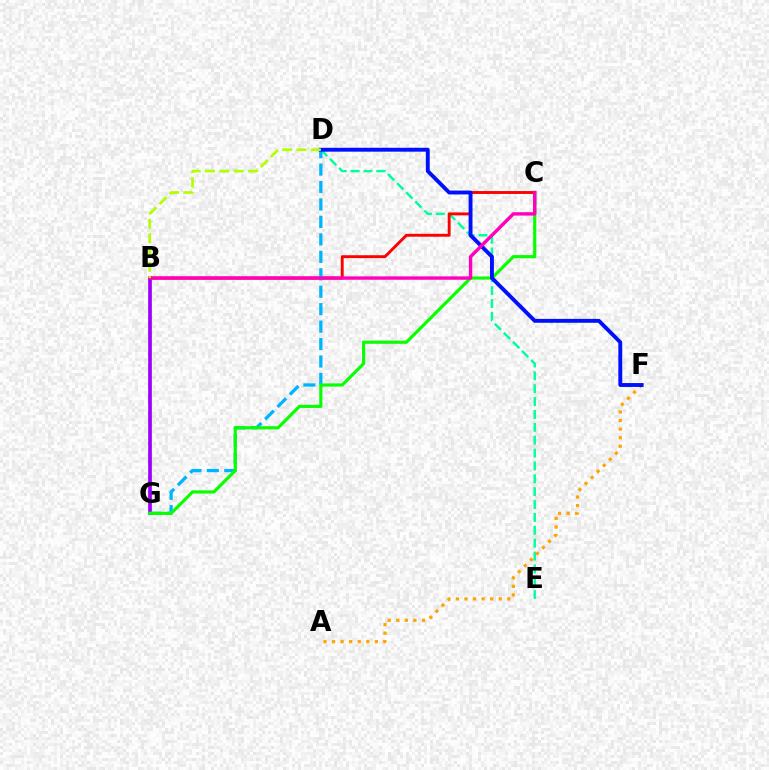{('B', 'G'): [{'color': '#9b00ff', 'line_style': 'solid', 'thickness': 2.66}], ('D', 'E'): [{'color': '#00ff9d', 'line_style': 'dashed', 'thickness': 1.75}], ('B', 'C'): [{'color': '#ff0000', 'line_style': 'solid', 'thickness': 2.09}, {'color': '#ff00bd', 'line_style': 'solid', 'thickness': 2.44}], ('D', 'G'): [{'color': '#00b5ff', 'line_style': 'dashed', 'thickness': 2.37}], ('A', 'F'): [{'color': '#ffa500', 'line_style': 'dotted', 'thickness': 2.33}], ('C', 'G'): [{'color': '#08ff00', 'line_style': 'solid', 'thickness': 2.27}], ('D', 'F'): [{'color': '#0010ff', 'line_style': 'solid', 'thickness': 2.8}], ('B', 'D'): [{'color': '#b3ff00', 'line_style': 'dashed', 'thickness': 1.95}]}